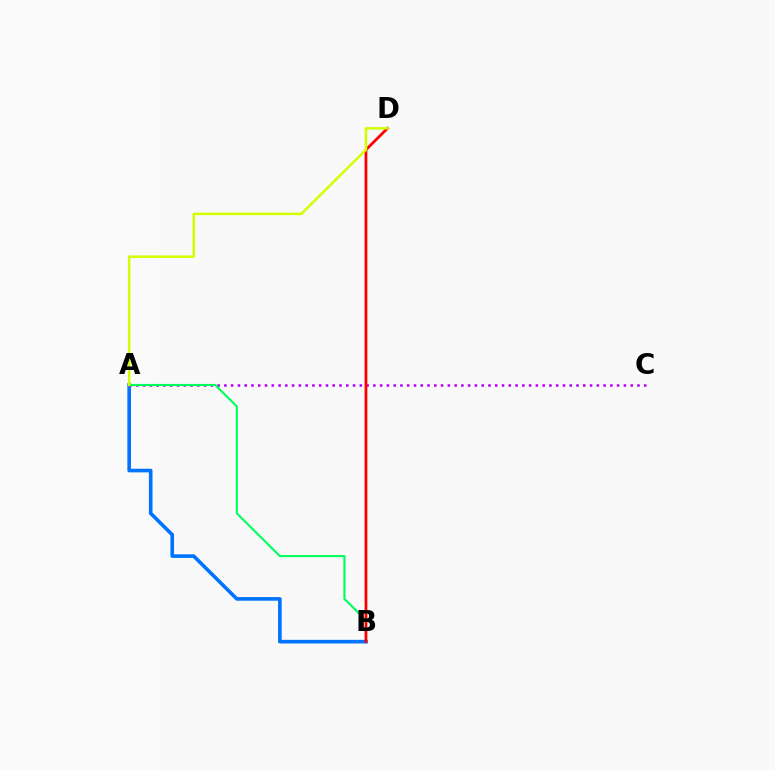{('A', 'B'): [{'color': '#0074ff', 'line_style': 'solid', 'thickness': 2.61}, {'color': '#00ff5c', 'line_style': 'solid', 'thickness': 1.52}], ('A', 'C'): [{'color': '#b900ff', 'line_style': 'dotted', 'thickness': 1.84}], ('B', 'D'): [{'color': '#ff0000', 'line_style': 'solid', 'thickness': 2.0}], ('A', 'D'): [{'color': '#d1ff00', 'line_style': 'solid', 'thickness': 1.8}]}